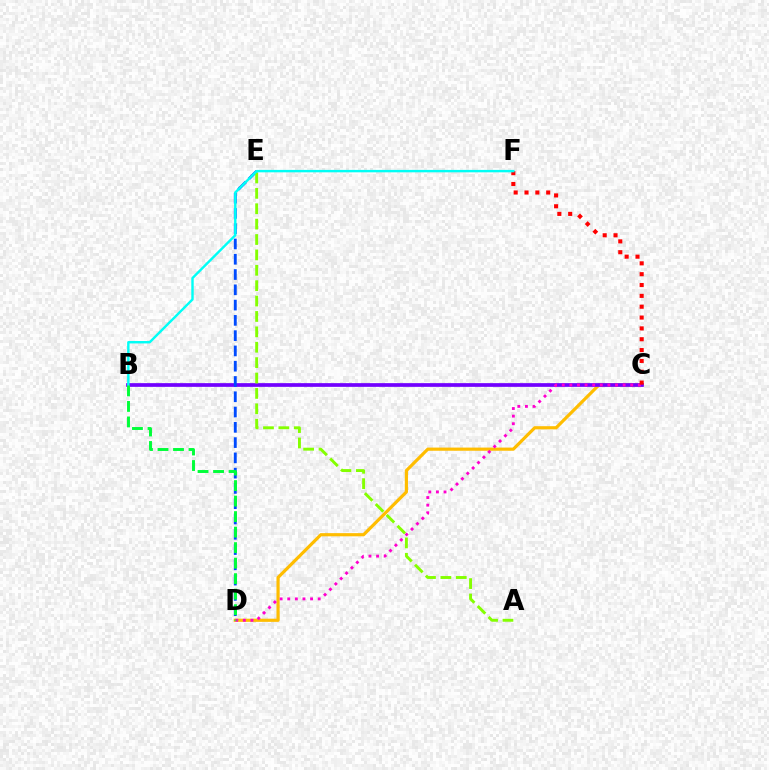{('C', 'D'): [{'color': '#ffbd00', 'line_style': 'solid', 'thickness': 2.28}, {'color': '#ff00cf', 'line_style': 'dotted', 'thickness': 2.07}], ('B', 'C'): [{'color': '#7200ff', 'line_style': 'solid', 'thickness': 2.66}], ('D', 'E'): [{'color': '#004bff', 'line_style': 'dashed', 'thickness': 2.08}], ('C', 'F'): [{'color': '#ff0000', 'line_style': 'dotted', 'thickness': 2.95}], ('A', 'E'): [{'color': '#84ff00', 'line_style': 'dashed', 'thickness': 2.09}], ('B', 'F'): [{'color': '#00fff6', 'line_style': 'solid', 'thickness': 1.74}], ('B', 'D'): [{'color': '#00ff39', 'line_style': 'dashed', 'thickness': 2.11}]}